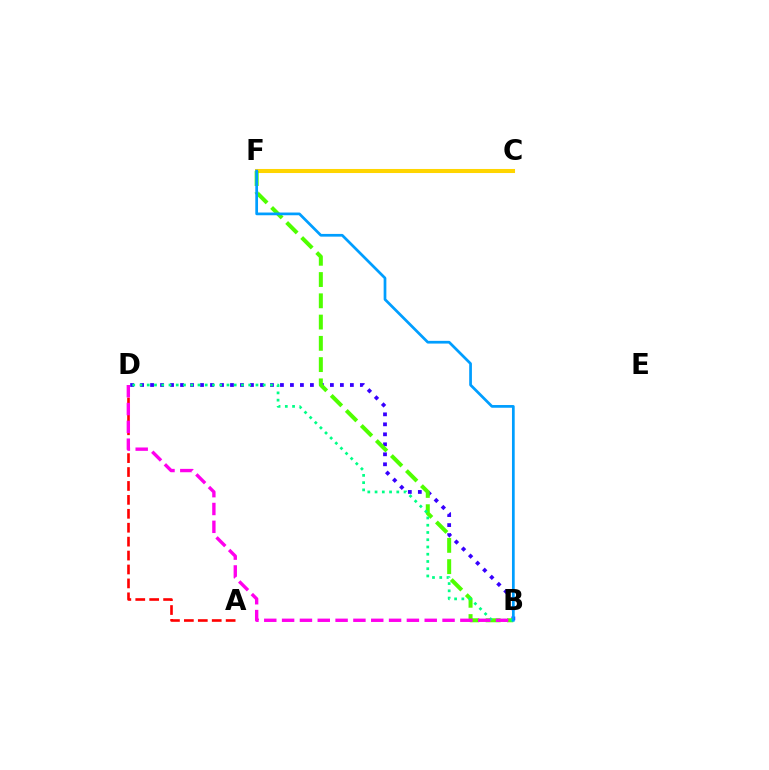{('C', 'F'): [{'color': '#ffd500', 'line_style': 'solid', 'thickness': 2.92}], ('A', 'D'): [{'color': '#ff0000', 'line_style': 'dashed', 'thickness': 1.89}], ('B', 'D'): [{'color': '#3700ff', 'line_style': 'dotted', 'thickness': 2.71}, {'color': '#00ff86', 'line_style': 'dotted', 'thickness': 1.97}, {'color': '#ff00ed', 'line_style': 'dashed', 'thickness': 2.42}], ('B', 'F'): [{'color': '#4fff00', 'line_style': 'dashed', 'thickness': 2.89}, {'color': '#009eff', 'line_style': 'solid', 'thickness': 1.96}]}